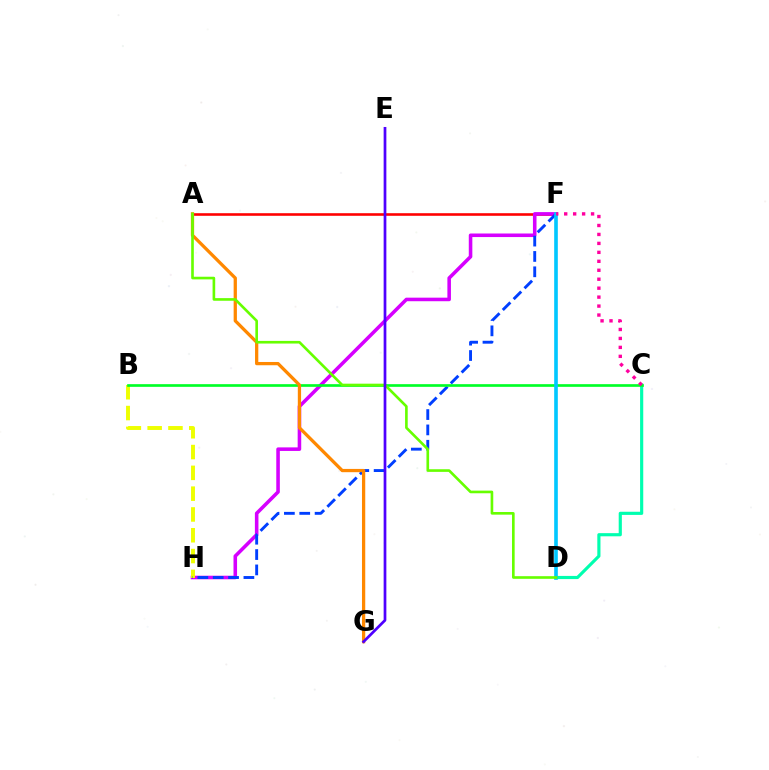{('A', 'F'): [{'color': '#ff0000', 'line_style': 'solid', 'thickness': 1.87}], ('F', 'H'): [{'color': '#d600ff', 'line_style': 'solid', 'thickness': 2.56}, {'color': '#003fff', 'line_style': 'dashed', 'thickness': 2.09}], ('B', 'H'): [{'color': '#eeff00', 'line_style': 'dashed', 'thickness': 2.83}], ('C', 'D'): [{'color': '#00ffaf', 'line_style': 'solid', 'thickness': 2.27}], ('B', 'C'): [{'color': '#00ff27', 'line_style': 'solid', 'thickness': 1.92}], ('A', 'G'): [{'color': '#ff8800', 'line_style': 'solid', 'thickness': 2.35}], ('D', 'F'): [{'color': '#00c7ff', 'line_style': 'solid', 'thickness': 2.62}], ('A', 'D'): [{'color': '#66ff00', 'line_style': 'solid', 'thickness': 1.9}], ('E', 'G'): [{'color': '#4f00ff', 'line_style': 'solid', 'thickness': 1.96}], ('C', 'F'): [{'color': '#ff00a0', 'line_style': 'dotted', 'thickness': 2.43}]}